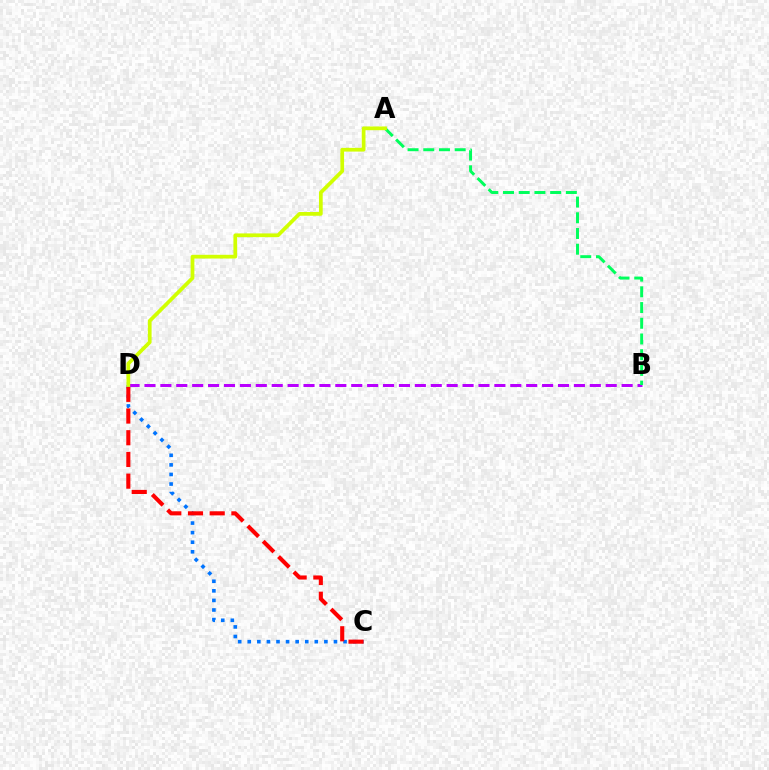{('C', 'D'): [{'color': '#0074ff', 'line_style': 'dotted', 'thickness': 2.6}, {'color': '#ff0000', 'line_style': 'dashed', 'thickness': 2.95}], ('B', 'D'): [{'color': '#b900ff', 'line_style': 'dashed', 'thickness': 2.16}], ('A', 'B'): [{'color': '#00ff5c', 'line_style': 'dashed', 'thickness': 2.13}], ('A', 'D'): [{'color': '#d1ff00', 'line_style': 'solid', 'thickness': 2.69}]}